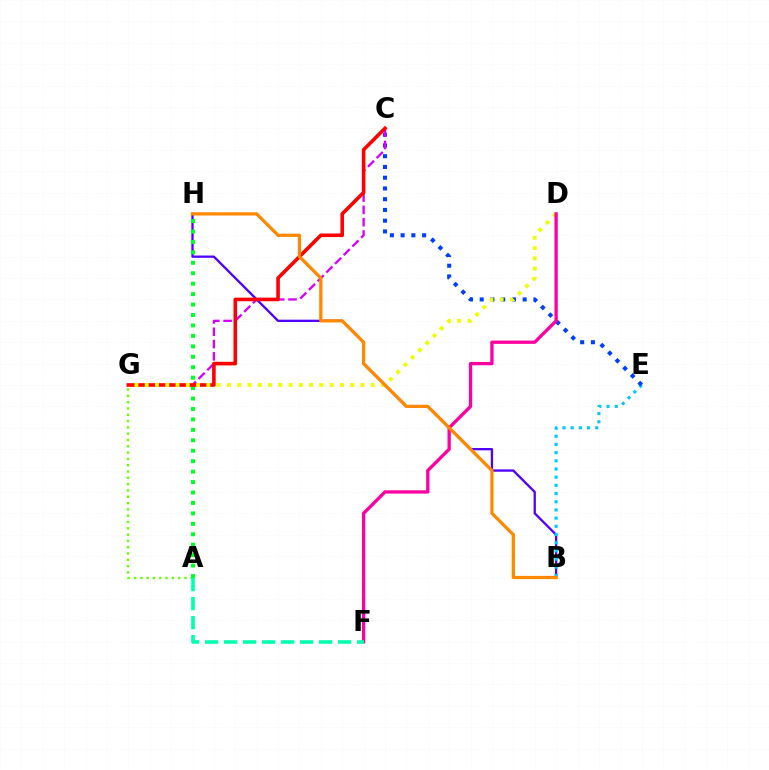{('B', 'H'): [{'color': '#4f00ff', 'line_style': 'solid', 'thickness': 1.66}, {'color': '#ff8800', 'line_style': 'solid', 'thickness': 2.34}], ('A', 'G'): [{'color': '#66ff00', 'line_style': 'dotted', 'thickness': 1.71}], ('B', 'E'): [{'color': '#00c7ff', 'line_style': 'dotted', 'thickness': 2.22}], ('C', 'E'): [{'color': '#003fff', 'line_style': 'dotted', 'thickness': 2.92}], ('C', 'G'): [{'color': '#d600ff', 'line_style': 'dashed', 'thickness': 1.67}, {'color': '#ff0000', 'line_style': 'solid', 'thickness': 2.59}], ('A', 'H'): [{'color': '#00ff27', 'line_style': 'dotted', 'thickness': 2.84}], ('D', 'G'): [{'color': '#eeff00', 'line_style': 'dotted', 'thickness': 2.79}], ('D', 'F'): [{'color': '#ff00a0', 'line_style': 'solid', 'thickness': 2.38}], ('A', 'F'): [{'color': '#00ffaf', 'line_style': 'dashed', 'thickness': 2.58}]}